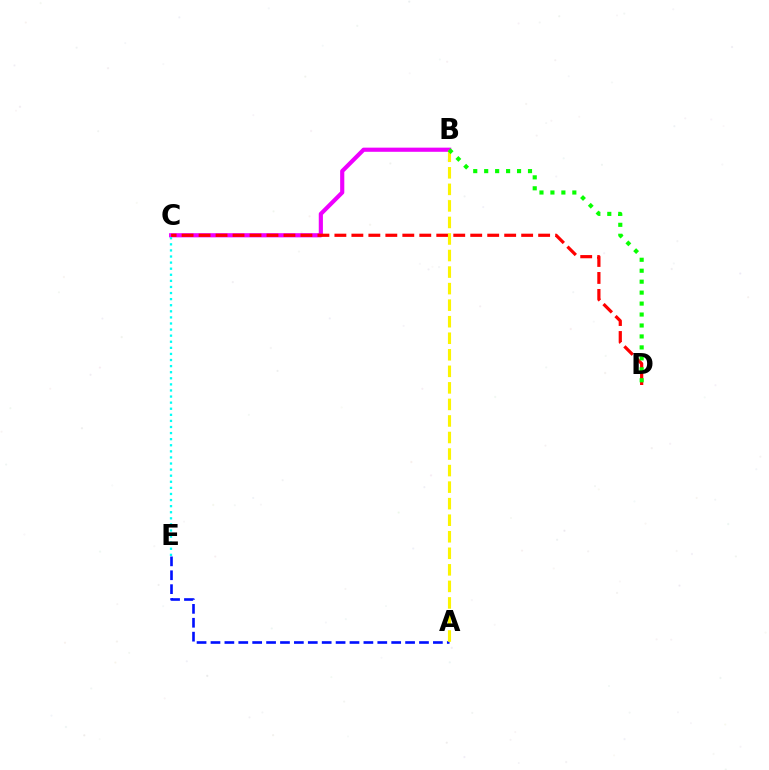{('B', 'C'): [{'color': '#ee00ff', 'line_style': 'solid', 'thickness': 2.99}], ('A', 'E'): [{'color': '#0010ff', 'line_style': 'dashed', 'thickness': 1.89}], ('C', 'E'): [{'color': '#00fff6', 'line_style': 'dotted', 'thickness': 1.65}], ('C', 'D'): [{'color': '#ff0000', 'line_style': 'dashed', 'thickness': 2.31}], ('A', 'B'): [{'color': '#fcf500', 'line_style': 'dashed', 'thickness': 2.25}], ('B', 'D'): [{'color': '#08ff00', 'line_style': 'dotted', 'thickness': 2.98}]}